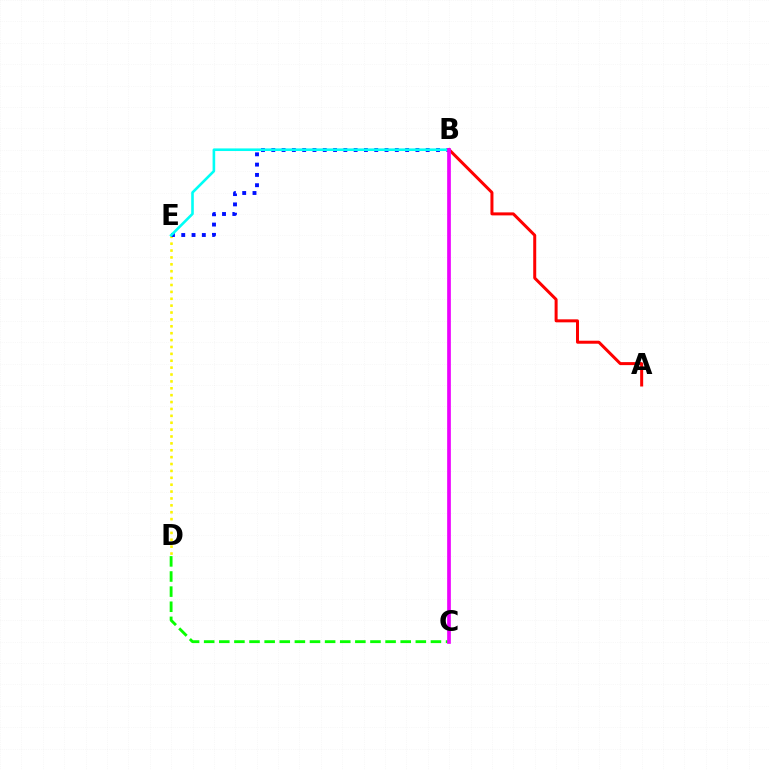{('D', 'E'): [{'color': '#fcf500', 'line_style': 'dotted', 'thickness': 1.87}], ('B', 'E'): [{'color': '#0010ff', 'line_style': 'dotted', 'thickness': 2.8}, {'color': '#00fff6', 'line_style': 'solid', 'thickness': 1.88}], ('A', 'B'): [{'color': '#ff0000', 'line_style': 'solid', 'thickness': 2.16}], ('C', 'D'): [{'color': '#08ff00', 'line_style': 'dashed', 'thickness': 2.05}], ('B', 'C'): [{'color': '#ee00ff', 'line_style': 'solid', 'thickness': 2.66}]}